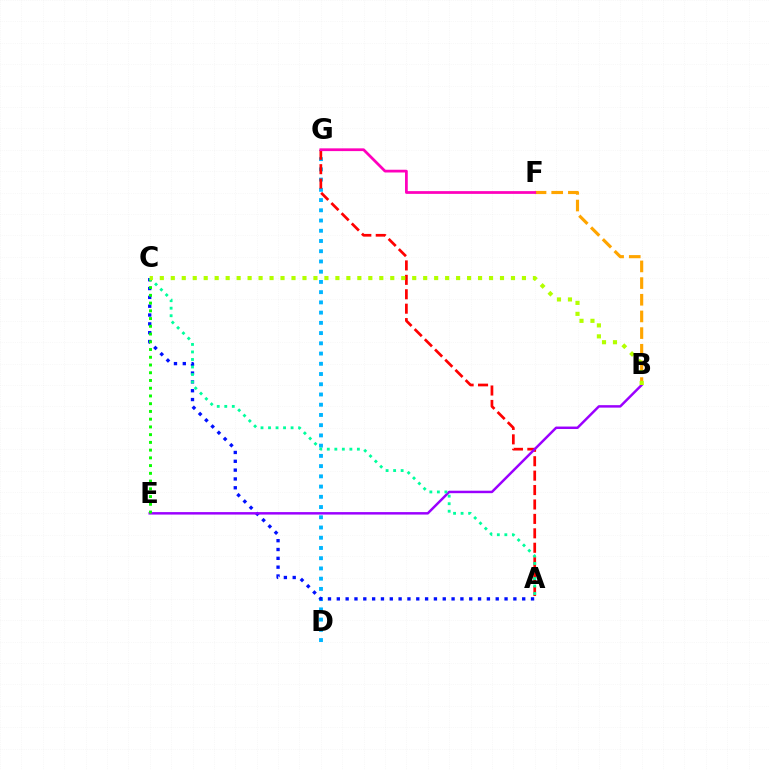{('B', 'F'): [{'color': '#ffa500', 'line_style': 'dashed', 'thickness': 2.26}], ('D', 'G'): [{'color': '#00b5ff', 'line_style': 'dotted', 'thickness': 2.78}], ('A', 'G'): [{'color': '#ff0000', 'line_style': 'dashed', 'thickness': 1.96}], ('A', 'C'): [{'color': '#0010ff', 'line_style': 'dotted', 'thickness': 2.4}, {'color': '#00ff9d', 'line_style': 'dotted', 'thickness': 2.04}], ('B', 'E'): [{'color': '#9b00ff', 'line_style': 'solid', 'thickness': 1.78}], ('C', 'E'): [{'color': '#08ff00', 'line_style': 'dotted', 'thickness': 2.1}], ('B', 'C'): [{'color': '#b3ff00', 'line_style': 'dotted', 'thickness': 2.98}], ('F', 'G'): [{'color': '#ff00bd', 'line_style': 'solid', 'thickness': 1.98}]}